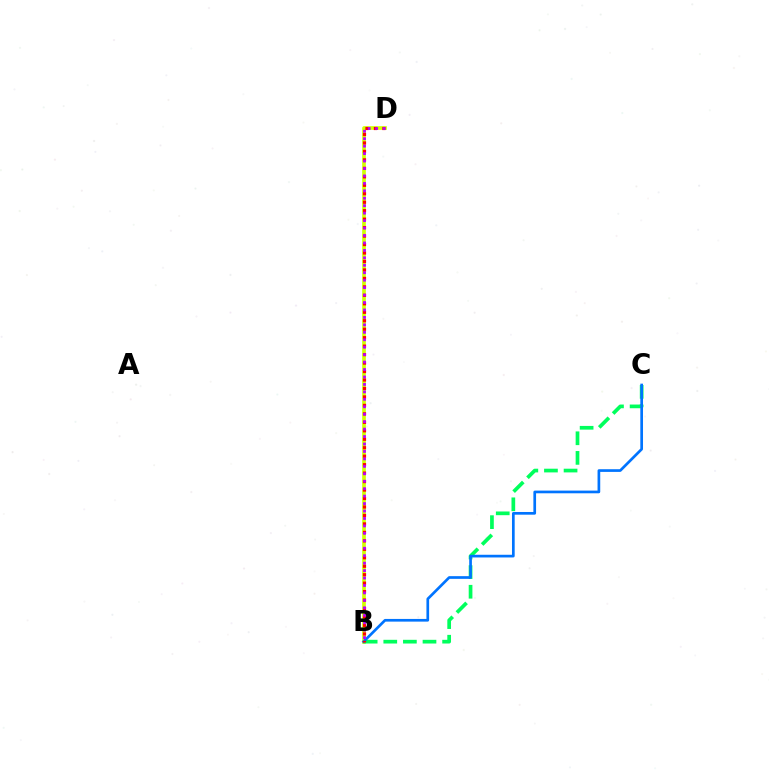{('B', 'D'): [{'color': '#d1ff00', 'line_style': 'solid', 'thickness': 2.64}, {'color': '#ff0000', 'line_style': 'dotted', 'thickness': 2.3}, {'color': '#b900ff', 'line_style': 'dotted', 'thickness': 2.02}], ('B', 'C'): [{'color': '#00ff5c', 'line_style': 'dashed', 'thickness': 2.66}, {'color': '#0074ff', 'line_style': 'solid', 'thickness': 1.94}]}